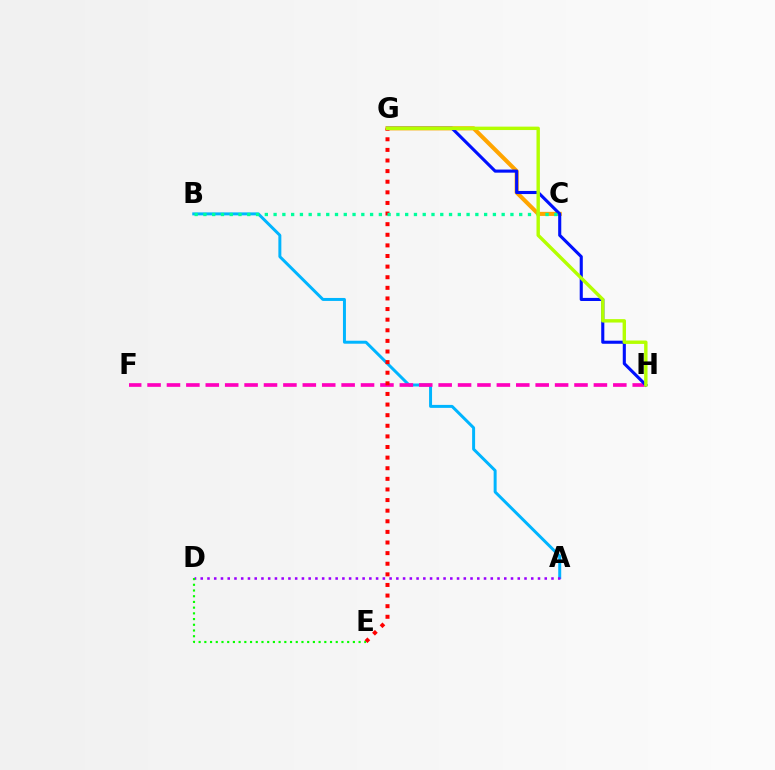{('C', 'G'): [{'color': '#ffa500', 'line_style': 'solid', 'thickness': 2.94}], ('A', 'B'): [{'color': '#00b5ff', 'line_style': 'solid', 'thickness': 2.14}], ('F', 'H'): [{'color': '#ff00bd', 'line_style': 'dashed', 'thickness': 2.64}], ('G', 'H'): [{'color': '#0010ff', 'line_style': 'solid', 'thickness': 2.23}, {'color': '#b3ff00', 'line_style': 'solid', 'thickness': 2.45}], ('E', 'G'): [{'color': '#ff0000', 'line_style': 'dotted', 'thickness': 2.88}], ('B', 'C'): [{'color': '#00ff9d', 'line_style': 'dotted', 'thickness': 2.38}], ('A', 'D'): [{'color': '#9b00ff', 'line_style': 'dotted', 'thickness': 1.83}], ('D', 'E'): [{'color': '#08ff00', 'line_style': 'dotted', 'thickness': 1.55}]}